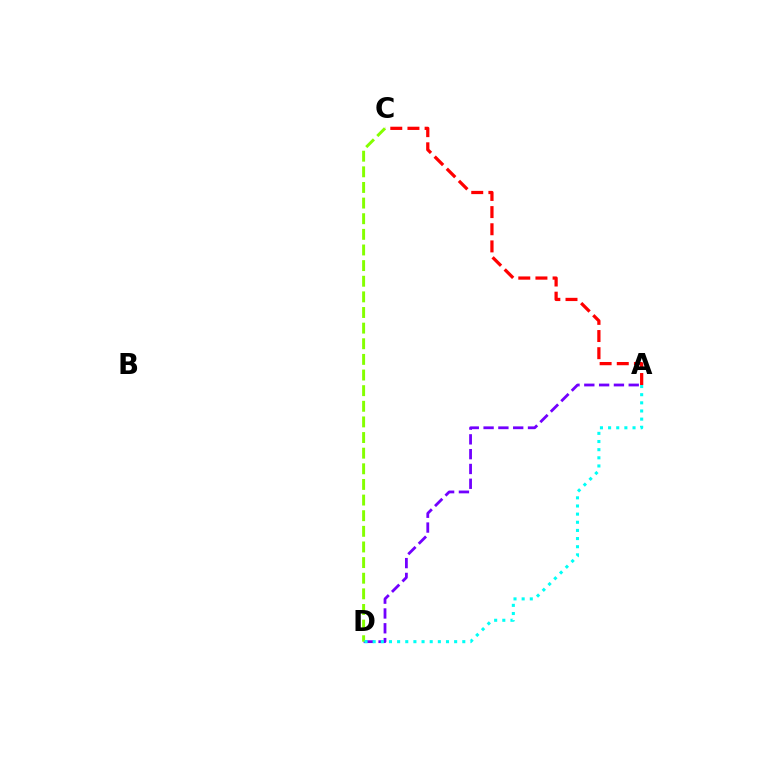{('A', 'D'): [{'color': '#7200ff', 'line_style': 'dashed', 'thickness': 2.01}, {'color': '#00fff6', 'line_style': 'dotted', 'thickness': 2.21}], ('A', 'C'): [{'color': '#ff0000', 'line_style': 'dashed', 'thickness': 2.33}], ('C', 'D'): [{'color': '#84ff00', 'line_style': 'dashed', 'thickness': 2.12}]}